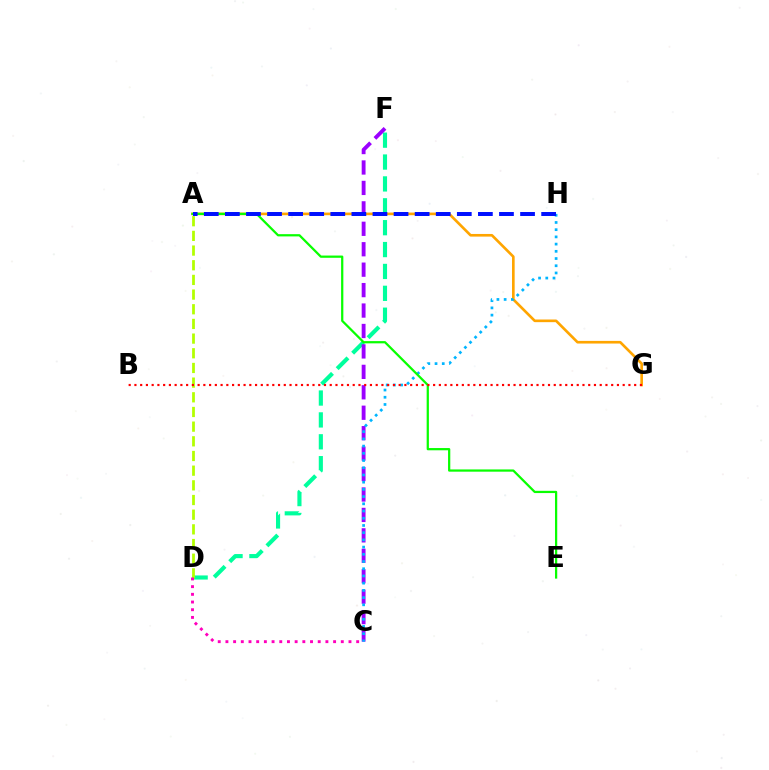{('D', 'F'): [{'color': '#00ff9d', 'line_style': 'dashed', 'thickness': 2.97}], ('A', 'G'): [{'color': '#ffa500', 'line_style': 'solid', 'thickness': 1.9}], ('A', 'D'): [{'color': '#b3ff00', 'line_style': 'dashed', 'thickness': 1.99}], ('C', 'F'): [{'color': '#9b00ff', 'line_style': 'dashed', 'thickness': 2.78}], ('C', 'H'): [{'color': '#00b5ff', 'line_style': 'dotted', 'thickness': 1.96}], ('A', 'E'): [{'color': '#08ff00', 'line_style': 'solid', 'thickness': 1.62}], ('B', 'G'): [{'color': '#ff0000', 'line_style': 'dotted', 'thickness': 1.56}], ('A', 'H'): [{'color': '#0010ff', 'line_style': 'dashed', 'thickness': 2.86}], ('C', 'D'): [{'color': '#ff00bd', 'line_style': 'dotted', 'thickness': 2.09}]}